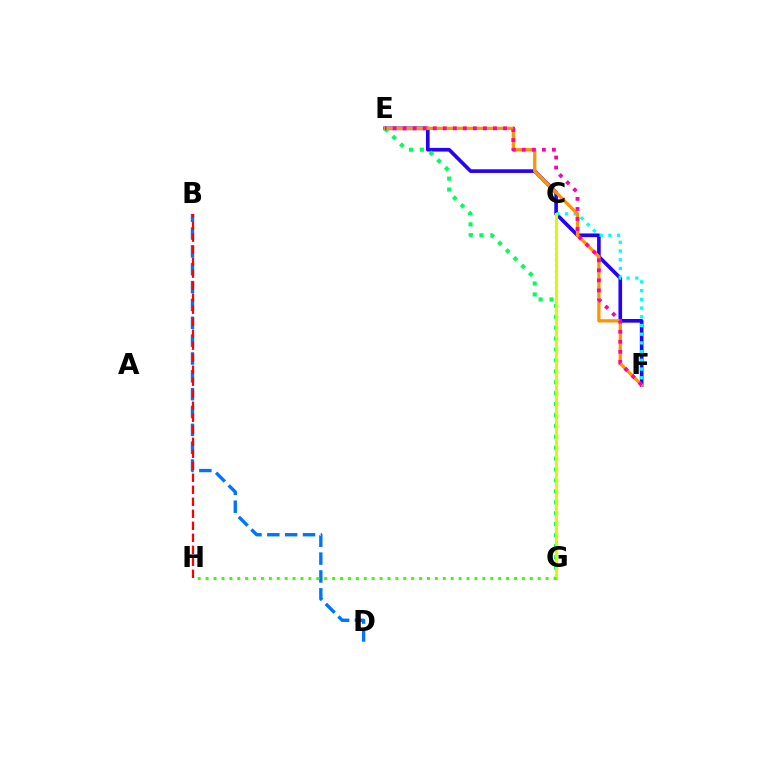{('B', 'D'): [{'color': '#0074ff', 'line_style': 'dashed', 'thickness': 2.42}], ('E', 'F'): [{'color': '#2500ff', 'line_style': 'solid', 'thickness': 2.63}, {'color': '#ff9400', 'line_style': 'solid', 'thickness': 2.35}, {'color': '#ff00ac', 'line_style': 'dotted', 'thickness': 2.73}], ('C', 'F'): [{'color': '#00fff6', 'line_style': 'dotted', 'thickness': 2.37}], ('C', 'G'): [{'color': '#b900ff', 'line_style': 'dotted', 'thickness': 1.53}, {'color': '#d1ff00', 'line_style': 'solid', 'thickness': 2.14}], ('E', 'G'): [{'color': '#00ff5c', 'line_style': 'dotted', 'thickness': 2.97}], ('B', 'H'): [{'color': '#ff0000', 'line_style': 'dashed', 'thickness': 1.63}], ('G', 'H'): [{'color': '#3dff00', 'line_style': 'dotted', 'thickness': 2.15}]}